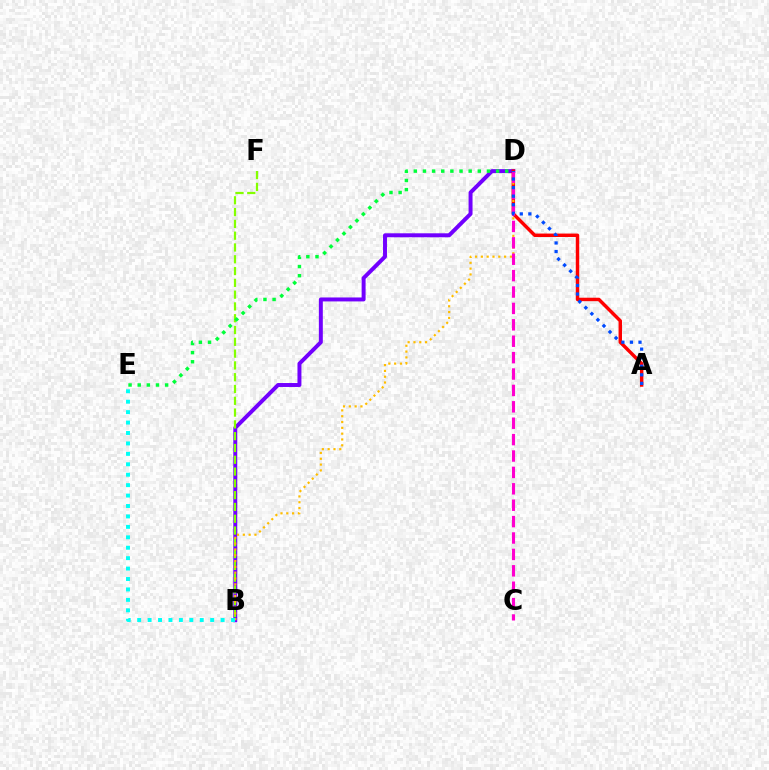{('B', 'D'): [{'color': '#7200ff', 'line_style': 'solid', 'thickness': 2.85}, {'color': '#ffbd00', 'line_style': 'dotted', 'thickness': 1.58}], ('A', 'D'): [{'color': '#ff0000', 'line_style': 'solid', 'thickness': 2.48}, {'color': '#004bff', 'line_style': 'dotted', 'thickness': 2.33}], ('B', 'F'): [{'color': '#84ff00', 'line_style': 'dashed', 'thickness': 1.6}], ('D', 'E'): [{'color': '#00ff39', 'line_style': 'dotted', 'thickness': 2.48}], ('B', 'E'): [{'color': '#00fff6', 'line_style': 'dotted', 'thickness': 2.83}], ('C', 'D'): [{'color': '#ff00cf', 'line_style': 'dashed', 'thickness': 2.23}]}